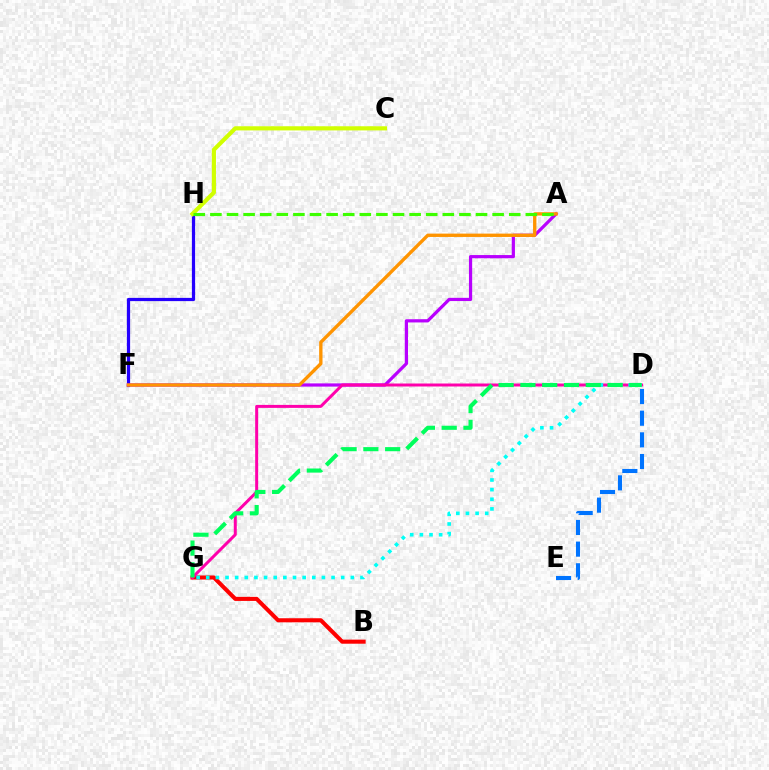{('F', 'H'): [{'color': '#2500ff', 'line_style': 'solid', 'thickness': 2.32}], ('A', 'F'): [{'color': '#b900ff', 'line_style': 'solid', 'thickness': 2.31}, {'color': '#ff9400', 'line_style': 'solid', 'thickness': 2.41}], ('B', 'G'): [{'color': '#ff0000', 'line_style': 'solid', 'thickness': 2.93}], ('D', 'G'): [{'color': '#ff00ac', 'line_style': 'solid', 'thickness': 2.15}, {'color': '#00fff6', 'line_style': 'dotted', 'thickness': 2.62}, {'color': '#00ff5c', 'line_style': 'dashed', 'thickness': 2.96}], ('D', 'E'): [{'color': '#0074ff', 'line_style': 'dashed', 'thickness': 2.94}], ('C', 'H'): [{'color': '#d1ff00', 'line_style': 'solid', 'thickness': 2.98}], ('A', 'H'): [{'color': '#3dff00', 'line_style': 'dashed', 'thickness': 2.26}]}